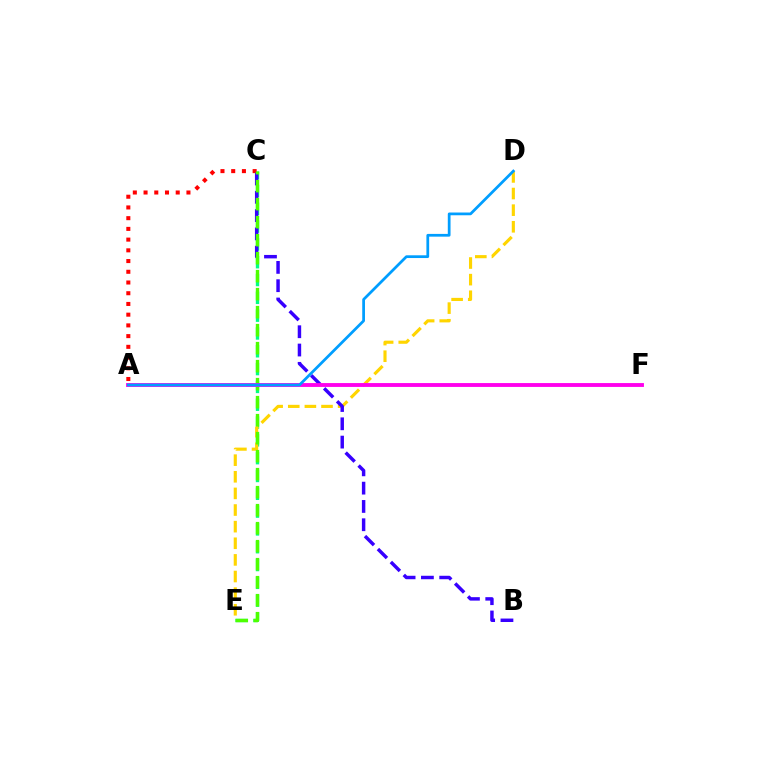{('C', 'E'): [{'color': '#00ff86', 'line_style': 'dashed', 'thickness': 2.42}, {'color': '#4fff00', 'line_style': 'dashed', 'thickness': 2.45}], ('A', 'C'): [{'color': '#ff0000', 'line_style': 'dotted', 'thickness': 2.91}], ('D', 'E'): [{'color': '#ffd500', 'line_style': 'dashed', 'thickness': 2.26}], ('B', 'C'): [{'color': '#3700ff', 'line_style': 'dashed', 'thickness': 2.49}], ('A', 'F'): [{'color': '#ff00ed', 'line_style': 'solid', 'thickness': 2.78}], ('A', 'D'): [{'color': '#009eff', 'line_style': 'solid', 'thickness': 1.98}]}